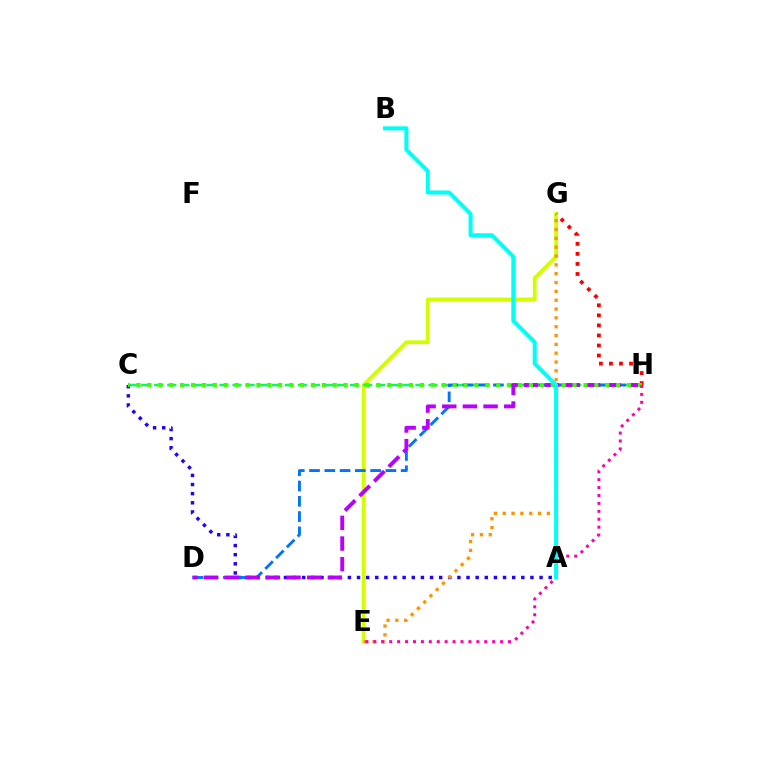{('E', 'G'): [{'color': '#d1ff00', 'line_style': 'solid', 'thickness': 2.75}, {'color': '#ff9400', 'line_style': 'dotted', 'thickness': 2.4}], ('C', 'H'): [{'color': '#00ff5c', 'line_style': 'dashed', 'thickness': 1.77}, {'color': '#3dff00', 'line_style': 'dotted', 'thickness': 2.96}], ('G', 'H'): [{'color': '#ff0000', 'line_style': 'dotted', 'thickness': 2.73}], ('A', 'C'): [{'color': '#2500ff', 'line_style': 'dotted', 'thickness': 2.48}], ('D', 'H'): [{'color': '#0074ff', 'line_style': 'dashed', 'thickness': 2.08}, {'color': '#b900ff', 'line_style': 'dashed', 'thickness': 2.81}], ('E', 'H'): [{'color': '#ff00ac', 'line_style': 'dotted', 'thickness': 2.15}], ('A', 'B'): [{'color': '#00fff6', 'line_style': 'solid', 'thickness': 2.9}]}